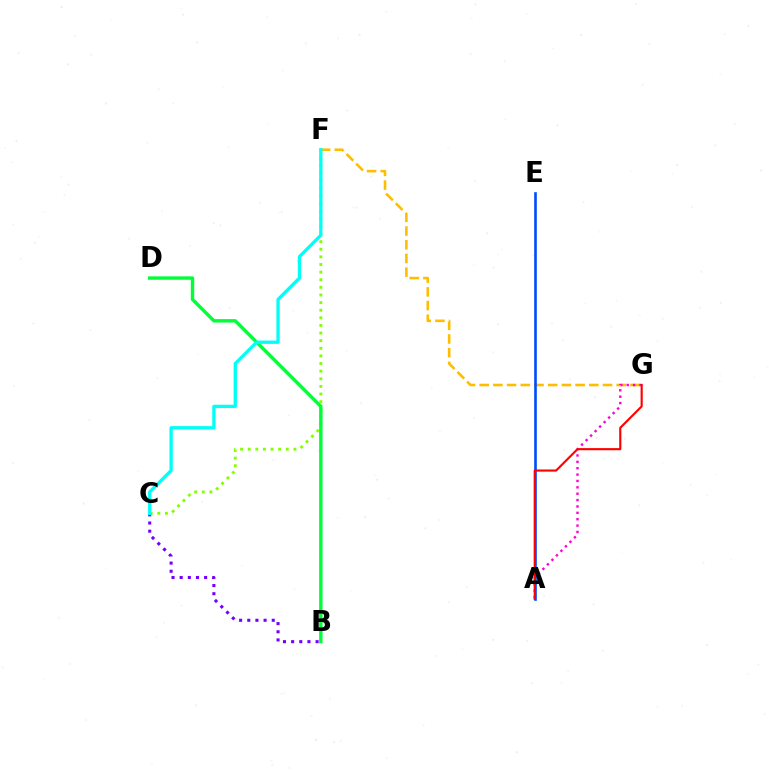{('C', 'F'): [{'color': '#84ff00', 'line_style': 'dotted', 'thickness': 2.07}, {'color': '#00fff6', 'line_style': 'solid', 'thickness': 2.39}], ('B', 'C'): [{'color': '#7200ff', 'line_style': 'dotted', 'thickness': 2.22}], ('F', 'G'): [{'color': '#ffbd00', 'line_style': 'dashed', 'thickness': 1.86}], ('B', 'D'): [{'color': '#00ff39', 'line_style': 'solid', 'thickness': 2.46}], ('A', 'G'): [{'color': '#ff00cf', 'line_style': 'dotted', 'thickness': 1.73}, {'color': '#ff0000', 'line_style': 'solid', 'thickness': 1.54}], ('A', 'E'): [{'color': '#004bff', 'line_style': 'solid', 'thickness': 1.88}]}